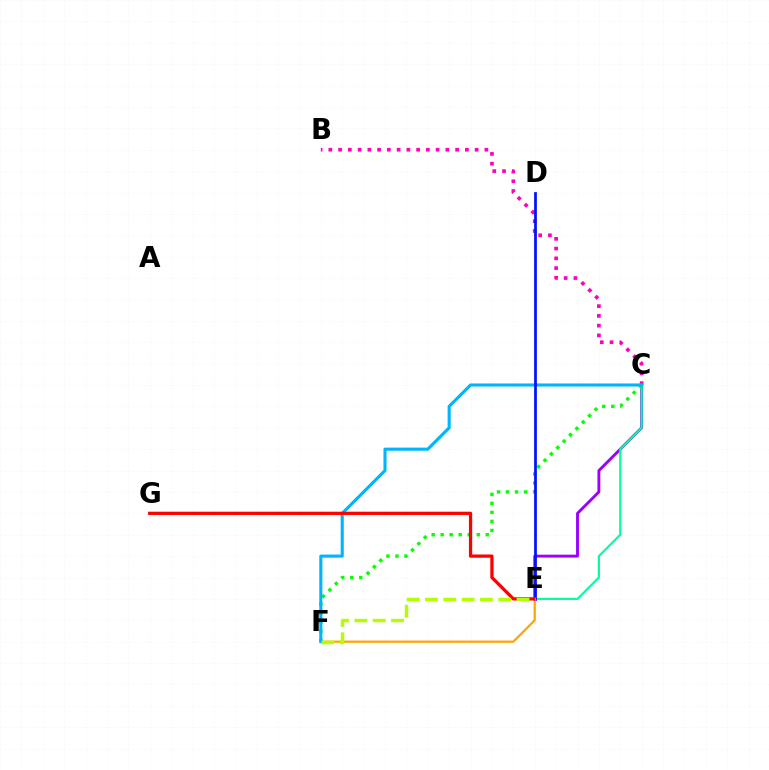{('C', 'E'): [{'color': '#9b00ff', 'line_style': 'solid', 'thickness': 2.07}, {'color': '#00ff9d', 'line_style': 'solid', 'thickness': 1.56}], ('B', 'C'): [{'color': '#ff00bd', 'line_style': 'dotted', 'thickness': 2.65}], ('C', 'F'): [{'color': '#08ff00', 'line_style': 'dotted', 'thickness': 2.45}, {'color': '#00b5ff', 'line_style': 'solid', 'thickness': 2.23}], ('E', 'F'): [{'color': '#ffa500', 'line_style': 'solid', 'thickness': 1.6}, {'color': '#b3ff00', 'line_style': 'dashed', 'thickness': 2.49}], ('D', 'E'): [{'color': '#0010ff', 'line_style': 'solid', 'thickness': 1.97}], ('E', 'G'): [{'color': '#ff0000', 'line_style': 'solid', 'thickness': 2.34}]}